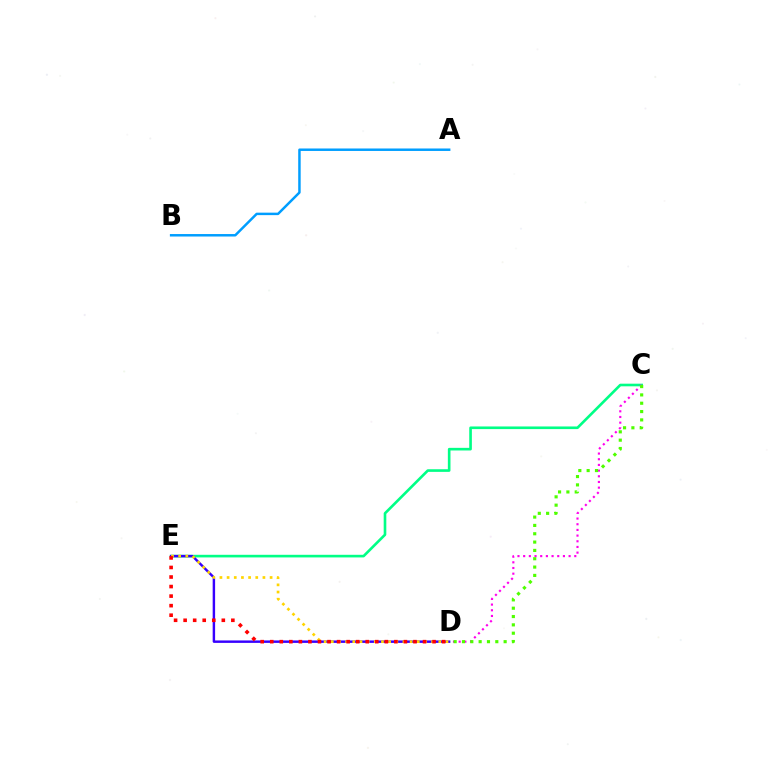{('C', 'E'): [{'color': '#00ff86', 'line_style': 'solid', 'thickness': 1.89}], ('C', 'D'): [{'color': '#ff00ed', 'line_style': 'dotted', 'thickness': 1.54}, {'color': '#4fff00', 'line_style': 'dotted', 'thickness': 2.26}], ('A', 'B'): [{'color': '#009eff', 'line_style': 'solid', 'thickness': 1.78}], ('D', 'E'): [{'color': '#3700ff', 'line_style': 'solid', 'thickness': 1.76}, {'color': '#ffd500', 'line_style': 'dotted', 'thickness': 1.95}, {'color': '#ff0000', 'line_style': 'dotted', 'thickness': 2.59}]}